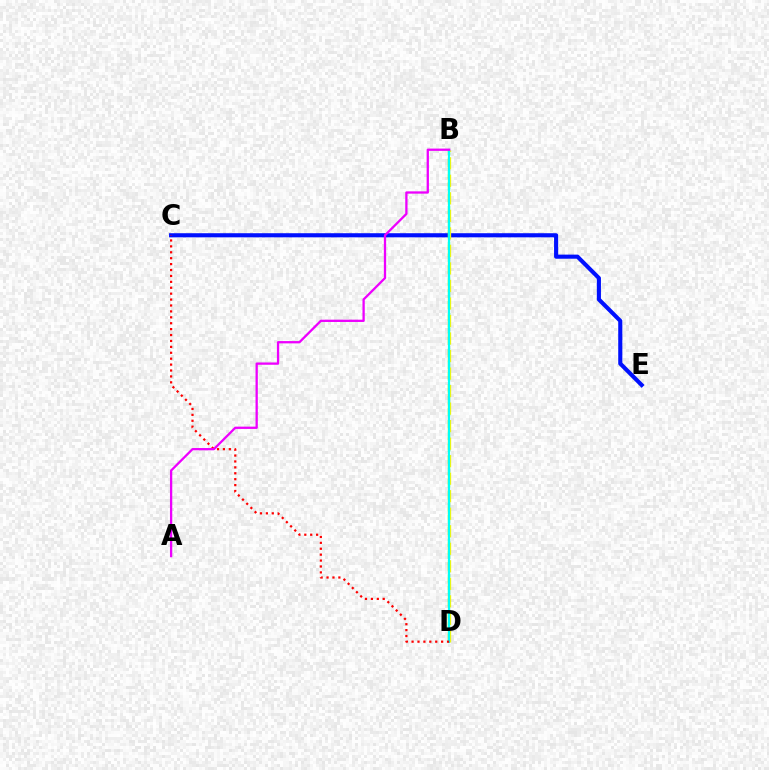{('C', 'E'): [{'color': '#0010ff', 'line_style': 'solid', 'thickness': 2.96}], ('B', 'D'): [{'color': '#08ff00', 'line_style': 'dashed', 'thickness': 1.61}, {'color': '#fcf500', 'line_style': 'dashed', 'thickness': 2.38}, {'color': '#00fff6', 'line_style': 'solid', 'thickness': 1.56}], ('C', 'D'): [{'color': '#ff0000', 'line_style': 'dotted', 'thickness': 1.61}], ('A', 'B'): [{'color': '#ee00ff', 'line_style': 'solid', 'thickness': 1.65}]}